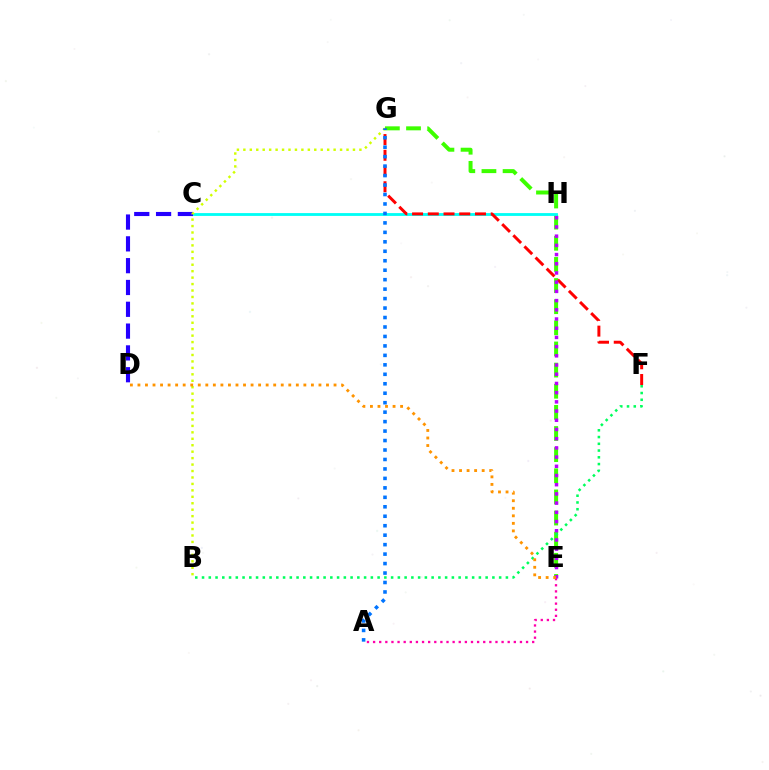{('E', 'G'): [{'color': '#3dff00', 'line_style': 'dashed', 'thickness': 2.87}], ('C', 'H'): [{'color': '#00fff6', 'line_style': 'solid', 'thickness': 2.03}], ('C', 'D'): [{'color': '#2500ff', 'line_style': 'dashed', 'thickness': 2.96}], ('F', 'G'): [{'color': '#ff0000', 'line_style': 'dashed', 'thickness': 2.14}], ('B', 'G'): [{'color': '#d1ff00', 'line_style': 'dotted', 'thickness': 1.75}], ('A', 'E'): [{'color': '#ff00ac', 'line_style': 'dotted', 'thickness': 1.66}], ('E', 'H'): [{'color': '#b900ff', 'line_style': 'dotted', 'thickness': 2.5}], ('A', 'G'): [{'color': '#0074ff', 'line_style': 'dotted', 'thickness': 2.57}], ('B', 'F'): [{'color': '#00ff5c', 'line_style': 'dotted', 'thickness': 1.83}], ('D', 'E'): [{'color': '#ff9400', 'line_style': 'dotted', 'thickness': 2.05}]}